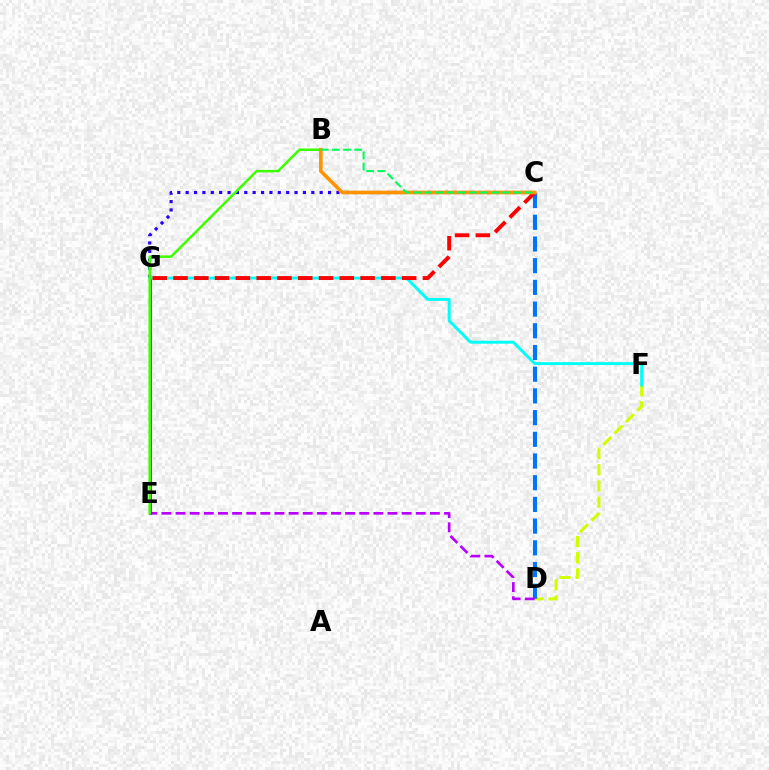{('E', 'G'): [{'color': '#ff00ac', 'line_style': 'solid', 'thickness': 2.2}], ('D', 'F'): [{'color': '#d1ff00', 'line_style': 'dashed', 'thickness': 2.19}], ('C', 'D'): [{'color': '#0074ff', 'line_style': 'dashed', 'thickness': 2.95}], ('C', 'G'): [{'color': '#2500ff', 'line_style': 'dotted', 'thickness': 2.28}, {'color': '#ff0000', 'line_style': 'dashed', 'thickness': 2.82}], ('F', 'G'): [{'color': '#00fff6', 'line_style': 'solid', 'thickness': 2.12}], ('D', 'E'): [{'color': '#b900ff', 'line_style': 'dashed', 'thickness': 1.92}], ('B', 'E'): [{'color': '#3dff00', 'line_style': 'solid', 'thickness': 1.82}], ('B', 'C'): [{'color': '#ff9400', 'line_style': 'solid', 'thickness': 2.63}, {'color': '#00ff5c', 'line_style': 'dashed', 'thickness': 1.51}]}